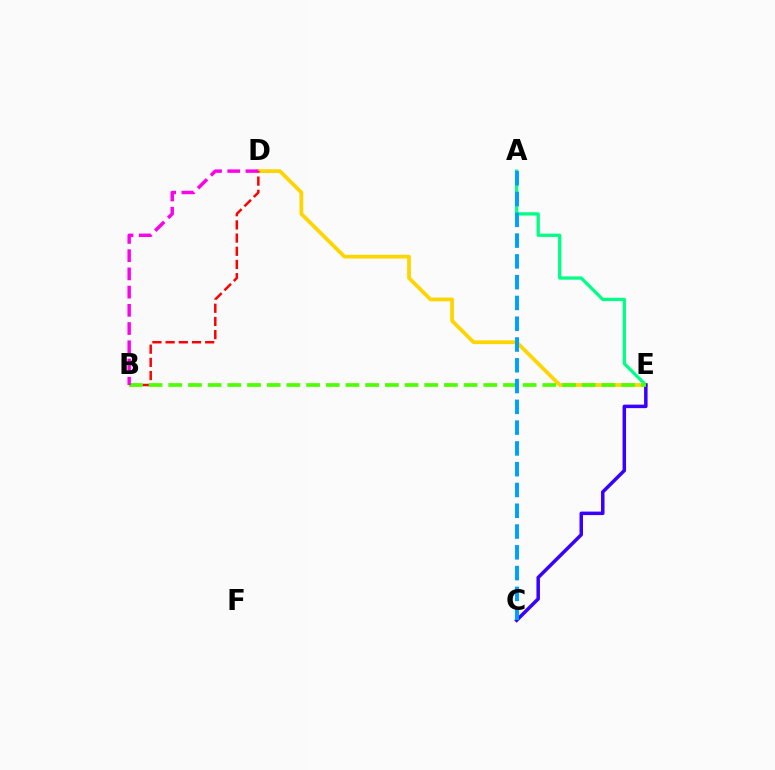{('A', 'E'): [{'color': '#00ff86', 'line_style': 'solid', 'thickness': 2.36}], ('D', 'E'): [{'color': '#ffd500', 'line_style': 'solid', 'thickness': 2.7}], ('B', 'D'): [{'color': '#ff0000', 'line_style': 'dashed', 'thickness': 1.79}, {'color': '#ff00ed', 'line_style': 'dashed', 'thickness': 2.48}], ('C', 'E'): [{'color': '#3700ff', 'line_style': 'solid', 'thickness': 2.51}], ('B', 'E'): [{'color': '#4fff00', 'line_style': 'dashed', 'thickness': 2.67}], ('A', 'C'): [{'color': '#009eff', 'line_style': 'dashed', 'thickness': 2.82}]}